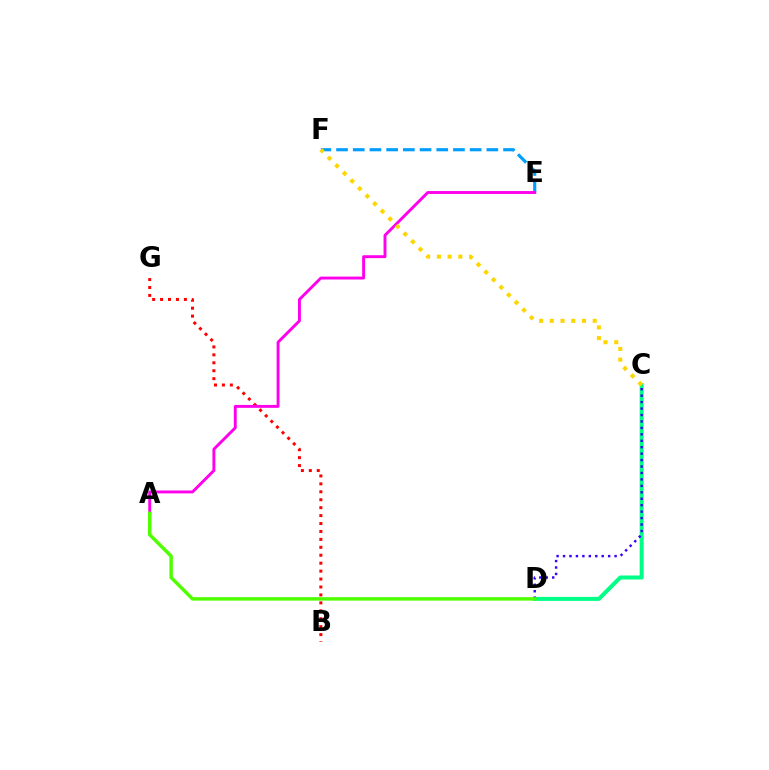{('C', 'D'): [{'color': '#00ff86', 'line_style': 'solid', 'thickness': 2.89}, {'color': '#3700ff', 'line_style': 'dotted', 'thickness': 1.75}], ('E', 'F'): [{'color': '#009eff', 'line_style': 'dashed', 'thickness': 2.27}], ('B', 'G'): [{'color': '#ff0000', 'line_style': 'dotted', 'thickness': 2.16}], ('A', 'E'): [{'color': '#ff00ed', 'line_style': 'solid', 'thickness': 2.09}], ('C', 'F'): [{'color': '#ffd500', 'line_style': 'dotted', 'thickness': 2.92}], ('A', 'D'): [{'color': '#4fff00', 'line_style': 'solid', 'thickness': 2.48}]}